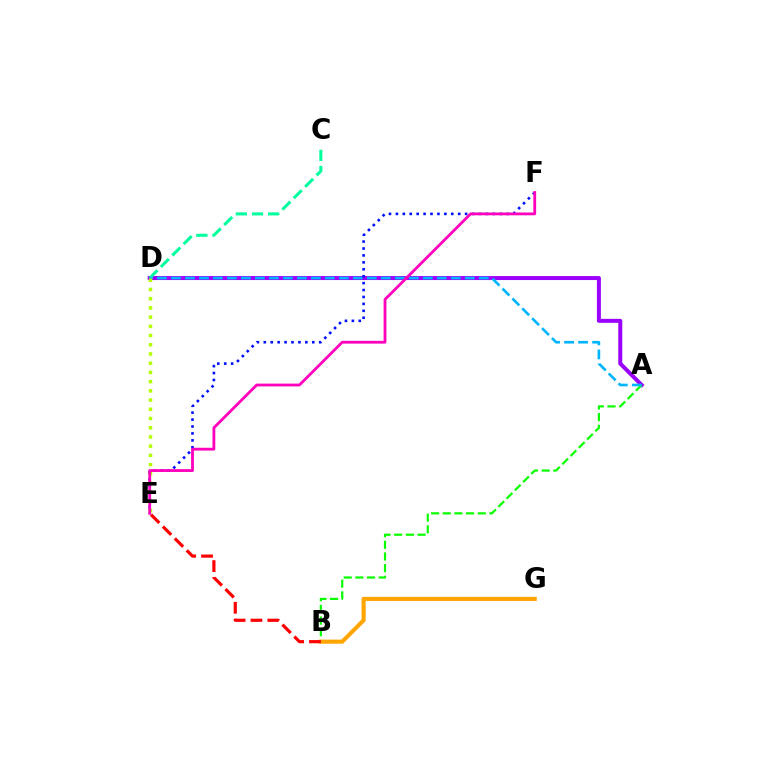{('A', 'D'): [{'color': '#9b00ff', 'line_style': 'solid', 'thickness': 2.87}, {'color': '#00b5ff', 'line_style': 'dashed', 'thickness': 1.9}], ('C', 'D'): [{'color': '#00ff9d', 'line_style': 'dashed', 'thickness': 2.19}], ('A', 'B'): [{'color': '#08ff00', 'line_style': 'dashed', 'thickness': 1.58}], ('E', 'F'): [{'color': '#0010ff', 'line_style': 'dotted', 'thickness': 1.88}, {'color': '#ff00bd', 'line_style': 'solid', 'thickness': 2.02}], ('B', 'G'): [{'color': '#ffa500', 'line_style': 'solid', 'thickness': 2.95}], ('D', 'E'): [{'color': '#b3ff00', 'line_style': 'dotted', 'thickness': 2.5}], ('B', 'E'): [{'color': '#ff0000', 'line_style': 'dashed', 'thickness': 2.29}]}